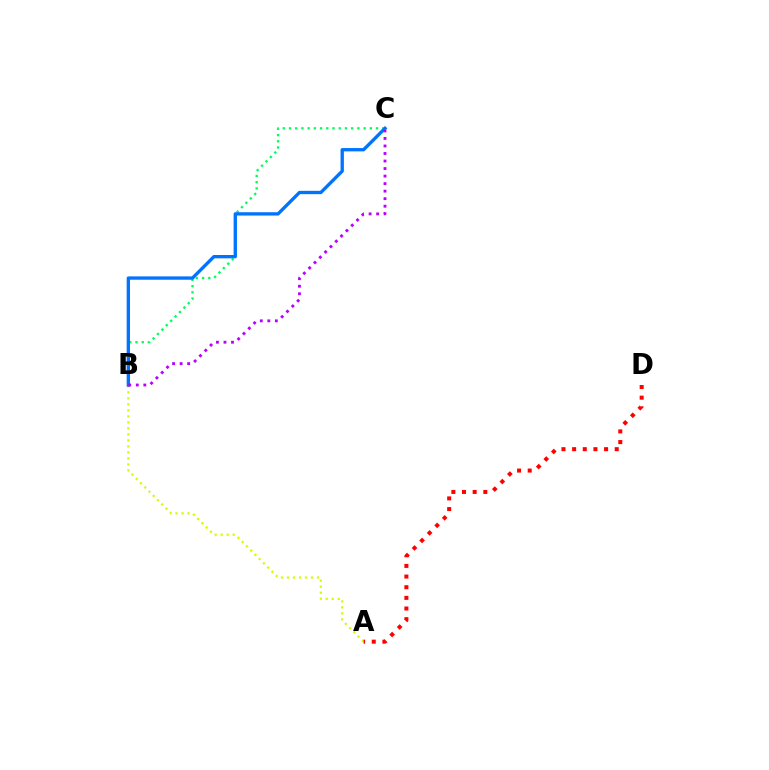{('B', 'C'): [{'color': '#00ff5c', 'line_style': 'dotted', 'thickness': 1.69}, {'color': '#0074ff', 'line_style': 'solid', 'thickness': 2.4}, {'color': '#b900ff', 'line_style': 'dotted', 'thickness': 2.05}], ('A', 'B'): [{'color': '#d1ff00', 'line_style': 'dotted', 'thickness': 1.63}], ('A', 'D'): [{'color': '#ff0000', 'line_style': 'dotted', 'thickness': 2.89}]}